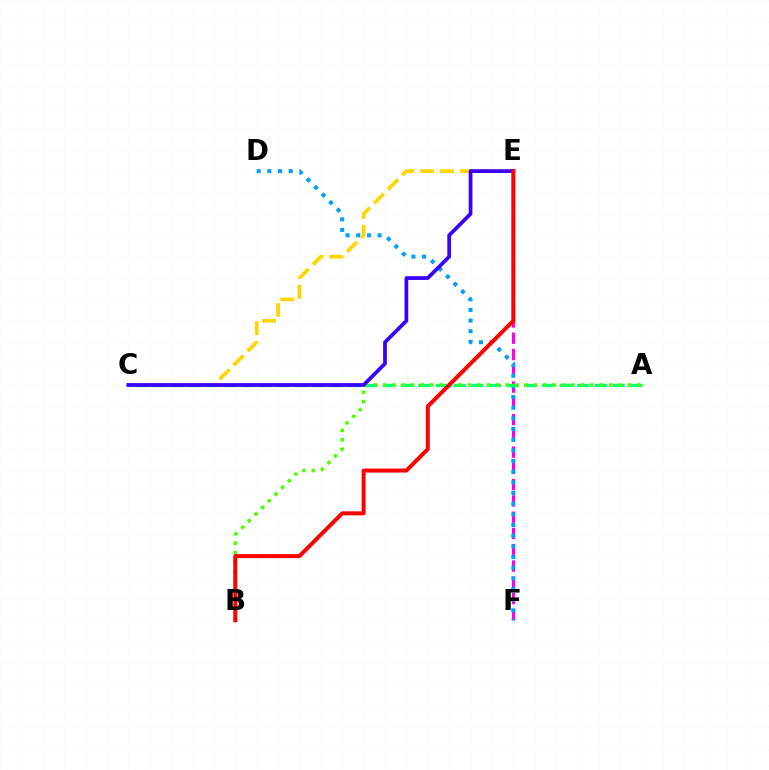{('E', 'F'): [{'color': '#ff00ed', 'line_style': 'dashed', 'thickness': 2.21}], ('D', 'F'): [{'color': '#009eff', 'line_style': 'dotted', 'thickness': 2.9}], ('C', 'E'): [{'color': '#ffd500', 'line_style': 'dashed', 'thickness': 2.69}, {'color': '#3700ff', 'line_style': 'solid', 'thickness': 2.69}], ('A', 'C'): [{'color': '#00ff86', 'line_style': 'dashed', 'thickness': 2.4}], ('A', 'B'): [{'color': '#4fff00', 'line_style': 'dotted', 'thickness': 2.56}], ('B', 'E'): [{'color': '#ff0000', 'line_style': 'solid', 'thickness': 2.88}]}